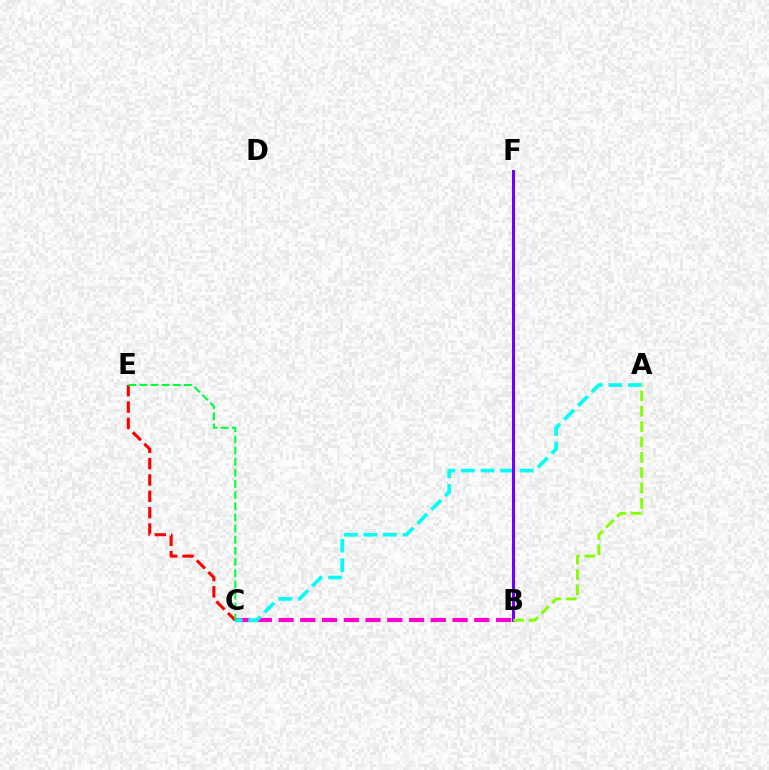{('B', 'C'): [{'color': '#ff00cf', 'line_style': 'dashed', 'thickness': 2.95}], ('C', 'E'): [{'color': '#ff0000', 'line_style': 'dashed', 'thickness': 2.22}, {'color': '#00ff39', 'line_style': 'dashed', 'thickness': 1.51}], ('B', 'F'): [{'color': '#004bff', 'line_style': 'solid', 'thickness': 1.9}, {'color': '#ffbd00', 'line_style': 'dashed', 'thickness': 2.02}, {'color': '#7200ff', 'line_style': 'solid', 'thickness': 2.2}], ('A', 'C'): [{'color': '#00fff6', 'line_style': 'dashed', 'thickness': 2.65}], ('A', 'B'): [{'color': '#84ff00', 'line_style': 'dashed', 'thickness': 2.08}]}